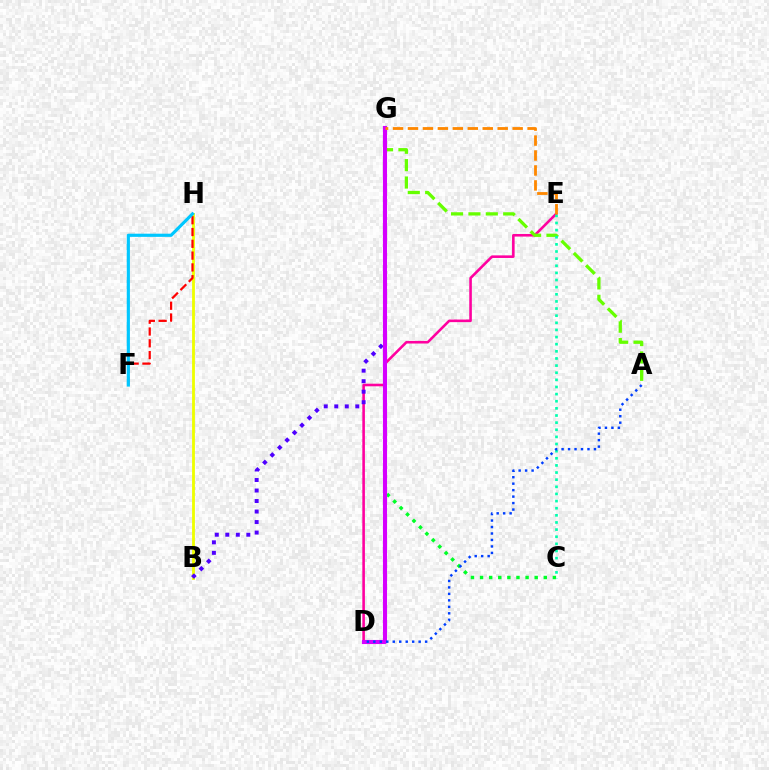{('B', 'H'): [{'color': '#eeff00', 'line_style': 'solid', 'thickness': 2.04}], ('D', 'E'): [{'color': '#ff00a0', 'line_style': 'solid', 'thickness': 1.87}], ('C', 'G'): [{'color': '#00ff27', 'line_style': 'dotted', 'thickness': 2.47}], ('F', 'H'): [{'color': '#ff0000', 'line_style': 'dashed', 'thickness': 1.6}, {'color': '#00c7ff', 'line_style': 'solid', 'thickness': 2.28}], ('A', 'G'): [{'color': '#66ff00', 'line_style': 'dashed', 'thickness': 2.36}], ('B', 'G'): [{'color': '#4f00ff', 'line_style': 'dotted', 'thickness': 2.86}], ('C', 'E'): [{'color': '#00ffaf', 'line_style': 'dotted', 'thickness': 1.94}], ('D', 'G'): [{'color': '#d600ff', 'line_style': 'solid', 'thickness': 2.95}], ('E', 'G'): [{'color': '#ff8800', 'line_style': 'dashed', 'thickness': 2.03}], ('A', 'D'): [{'color': '#003fff', 'line_style': 'dotted', 'thickness': 1.76}]}